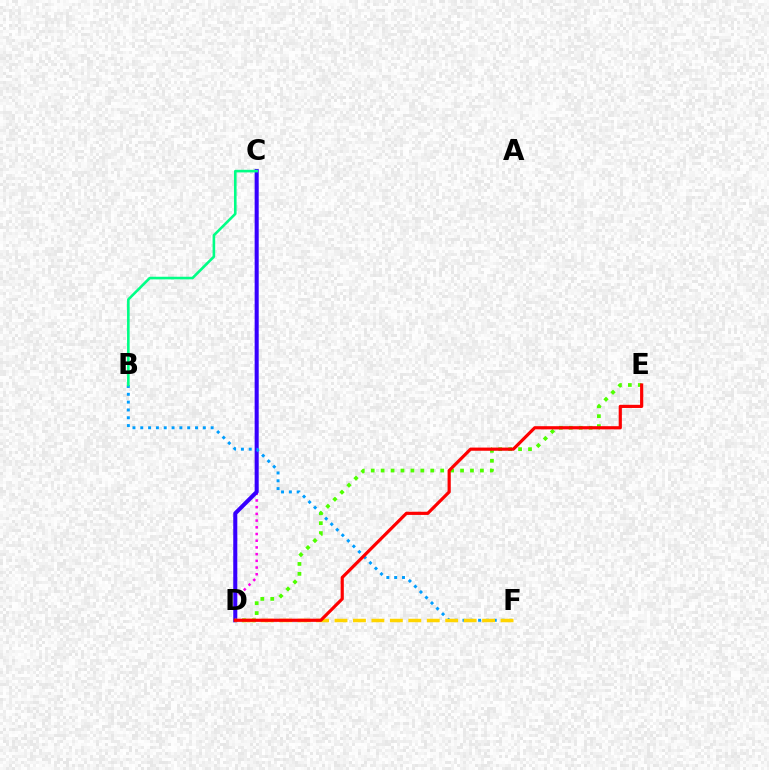{('C', 'D'): [{'color': '#ff00ed', 'line_style': 'dotted', 'thickness': 1.82}, {'color': '#3700ff', 'line_style': 'solid', 'thickness': 2.92}], ('B', 'F'): [{'color': '#009eff', 'line_style': 'dotted', 'thickness': 2.12}], ('D', 'E'): [{'color': '#4fff00', 'line_style': 'dotted', 'thickness': 2.7}, {'color': '#ff0000', 'line_style': 'solid', 'thickness': 2.29}], ('B', 'C'): [{'color': '#00ff86', 'line_style': 'solid', 'thickness': 1.88}], ('D', 'F'): [{'color': '#ffd500', 'line_style': 'dashed', 'thickness': 2.51}]}